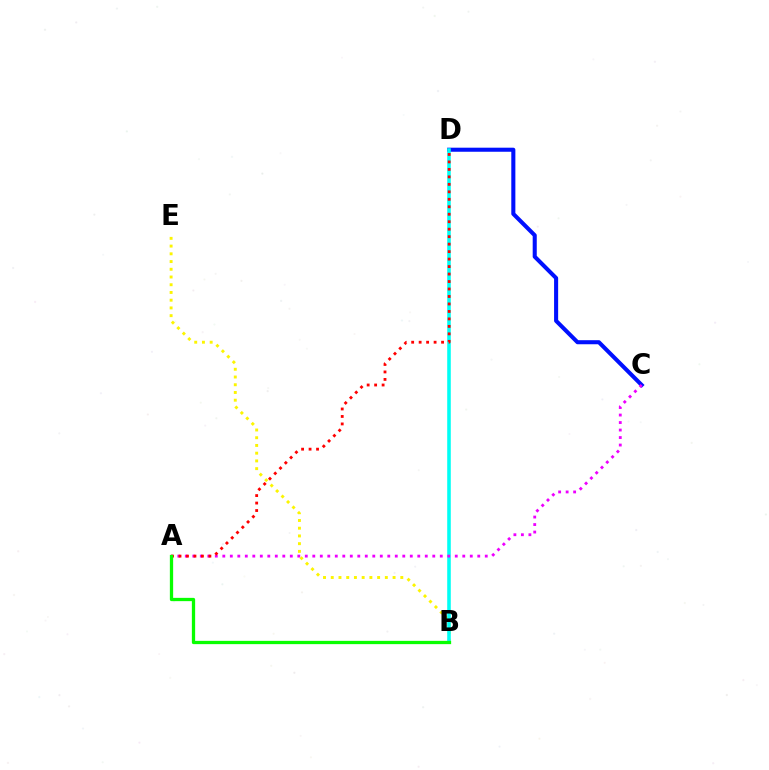{('C', 'D'): [{'color': '#0010ff', 'line_style': 'solid', 'thickness': 2.93}], ('B', 'E'): [{'color': '#fcf500', 'line_style': 'dotted', 'thickness': 2.1}], ('B', 'D'): [{'color': '#00fff6', 'line_style': 'solid', 'thickness': 2.57}], ('A', 'C'): [{'color': '#ee00ff', 'line_style': 'dotted', 'thickness': 2.04}], ('A', 'D'): [{'color': '#ff0000', 'line_style': 'dotted', 'thickness': 2.03}], ('A', 'B'): [{'color': '#08ff00', 'line_style': 'solid', 'thickness': 2.36}]}